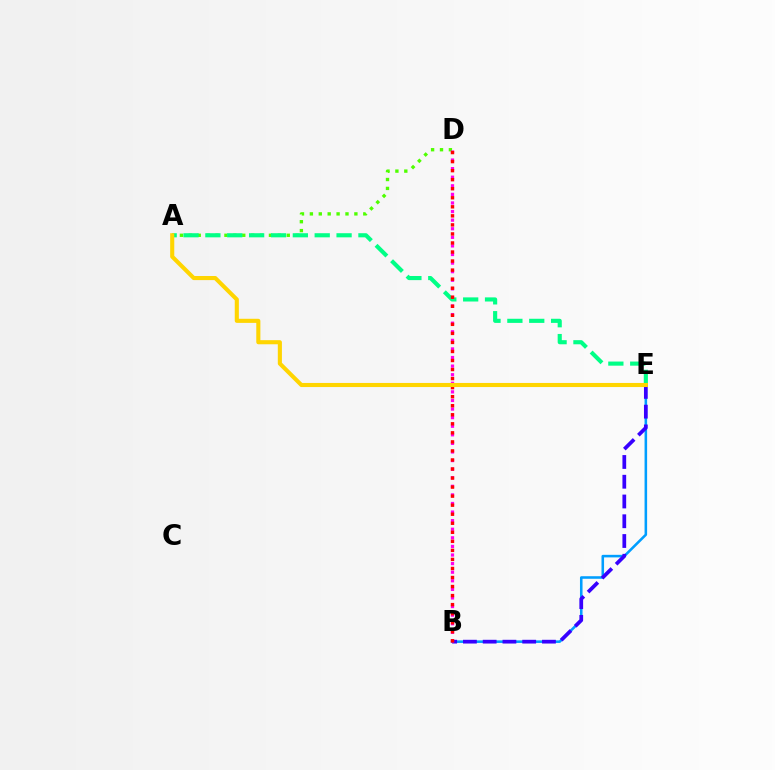{('B', 'E'): [{'color': '#009eff', 'line_style': 'solid', 'thickness': 1.85}, {'color': '#3700ff', 'line_style': 'dashed', 'thickness': 2.68}], ('A', 'D'): [{'color': '#4fff00', 'line_style': 'dotted', 'thickness': 2.42}], ('B', 'D'): [{'color': '#ff00ed', 'line_style': 'dotted', 'thickness': 2.33}, {'color': '#ff0000', 'line_style': 'dotted', 'thickness': 2.46}], ('A', 'E'): [{'color': '#00ff86', 'line_style': 'dashed', 'thickness': 2.97}, {'color': '#ffd500', 'line_style': 'solid', 'thickness': 2.95}]}